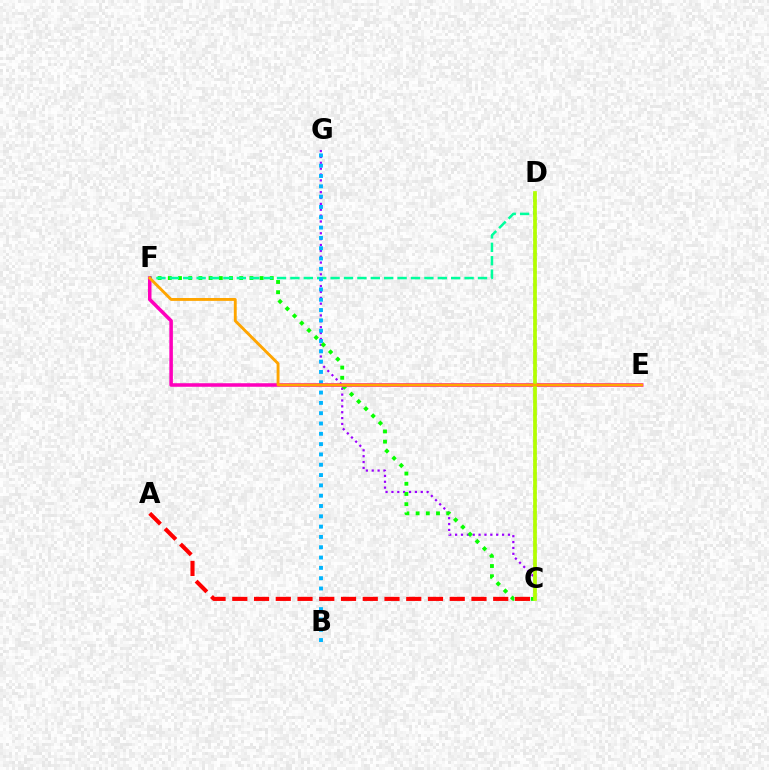{('C', 'G'): [{'color': '#9b00ff', 'line_style': 'dotted', 'thickness': 1.59}], ('C', 'F'): [{'color': '#08ff00', 'line_style': 'dotted', 'thickness': 2.77}], ('D', 'F'): [{'color': '#00ff9d', 'line_style': 'dashed', 'thickness': 1.82}], ('B', 'G'): [{'color': '#00b5ff', 'line_style': 'dotted', 'thickness': 2.8}], ('A', 'C'): [{'color': '#ff0000', 'line_style': 'dashed', 'thickness': 2.95}], ('E', 'F'): [{'color': '#ff00bd', 'line_style': 'solid', 'thickness': 2.55}, {'color': '#ffa500', 'line_style': 'solid', 'thickness': 2.07}], ('C', 'D'): [{'color': '#0010ff', 'line_style': 'dotted', 'thickness': 1.76}, {'color': '#b3ff00', 'line_style': 'solid', 'thickness': 2.66}]}